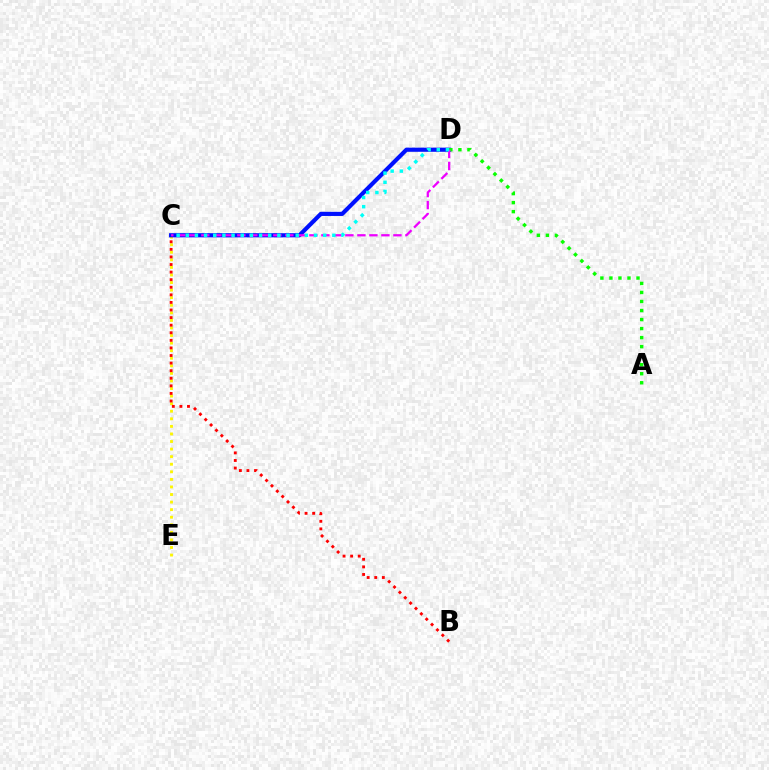{('C', 'E'): [{'color': '#fcf500', 'line_style': 'dotted', 'thickness': 2.06}], ('B', 'C'): [{'color': '#ff0000', 'line_style': 'dotted', 'thickness': 2.06}], ('C', 'D'): [{'color': '#0010ff', 'line_style': 'solid', 'thickness': 2.99}, {'color': '#ee00ff', 'line_style': 'dashed', 'thickness': 1.63}, {'color': '#00fff6', 'line_style': 'dotted', 'thickness': 2.49}], ('A', 'D'): [{'color': '#08ff00', 'line_style': 'dotted', 'thickness': 2.45}]}